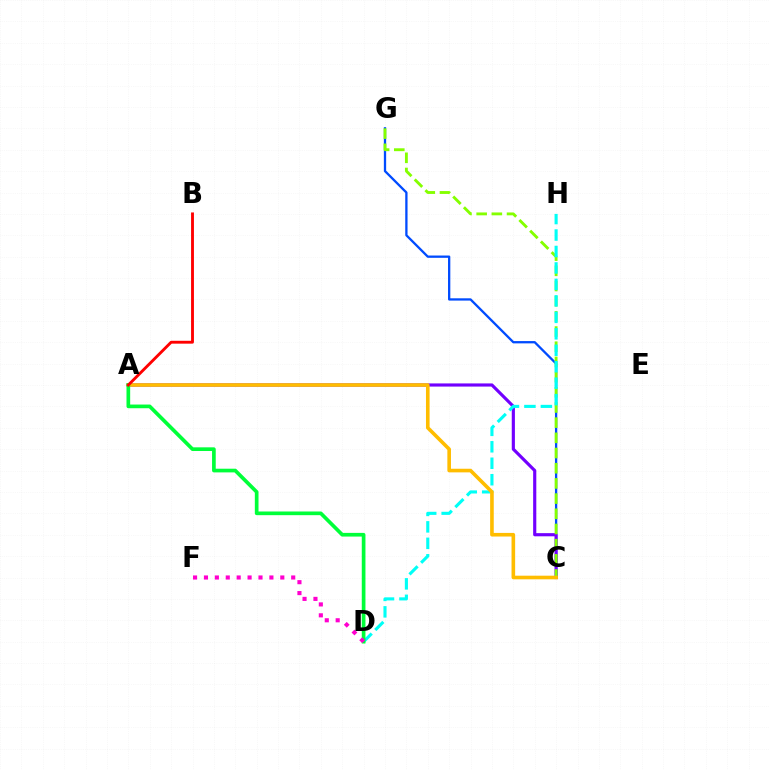{('C', 'G'): [{'color': '#004bff', 'line_style': 'solid', 'thickness': 1.65}, {'color': '#84ff00', 'line_style': 'dashed', 'thickness': 2.06}], ('A', 'C'): [{'color': '#7200ff', 'line_style': 'solid', 'thickness': 2.27}, {'color': '#ffbd00', 'line_style': 'solid', 'thickness': 2.6}], ('D', 'H'): [{'color': '#00fff6', 'line_style': 'dashed', 'thickness': 2.24}], ('A', 'D'): [{'color': '#00ff39', 'line_style': 'solid', 'thickness': 2.65}], ('D', 'F'): [{'color': '#ff00cf', 'line_style': 'dotted', 'thickness': 2.96}], ('A', 'B'): [{'color': '#ff0000', 'line_style': 'solid', 'thickness': 2.06}]}